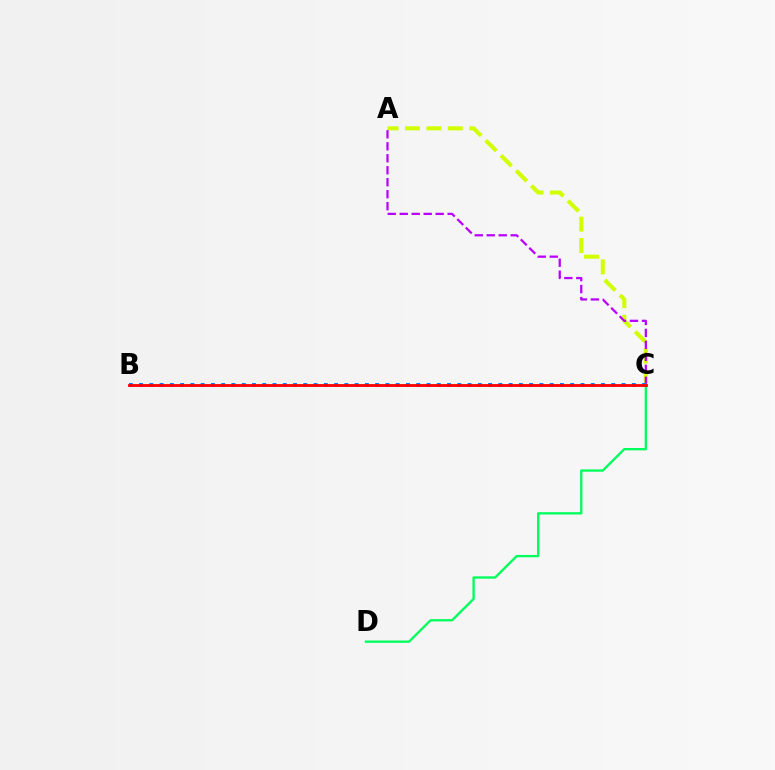{('A', 'C'): [{'color': '#d1ff00', 'line_style': 'dashed', 'thickness': 2.91}, {'color': '#b900ff', 'line_style': 'dashed', 'thickness': 1.63}], ('B', 'C'): [{'color': '#0074ff', 'line_style': 'dotted', 'thickness': 2.79}, {'color': '#ff0000', 'line_style': 'solid', 'thickness': 2.02}], ('C', 'D'): [{'color': '#00ff5c', 'line_style': 'solid', 'thickness': 1.68}]}